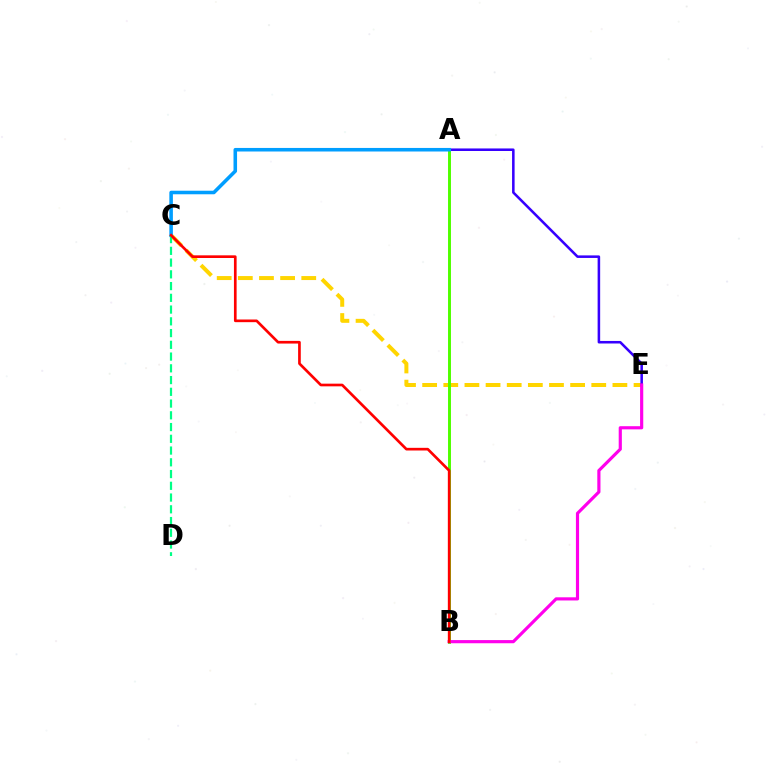{('C', 'E'): [{'color': '#ffd500', 'line_style': 'dashed', 'thickness': 2.87}], ('A', 'E'): [{'color': '#3700ff', 'line_style': 'solid', 'thickness': 1.83}], ('A', 'B'): [{'color': '#4fff00', 'line_style': 'solid', 'thickness': 2.13}], ('A', 'C'): [{'color': '#009eff', 'line_style': 'solid', 'thickness': 2.56}], ('B', 'E'): [{'color': '#ff00ed', 'line_style': 'solid', 'thickness': 2.28}], ('C', 'D'): [{'color': '#00ff86', 'line_style': 'dashed', 'thickness': 1.6}], ('B', 'C'): [{'color': '#ff0000', 'line_style': 'solid', 'thickness': 1.92}]}